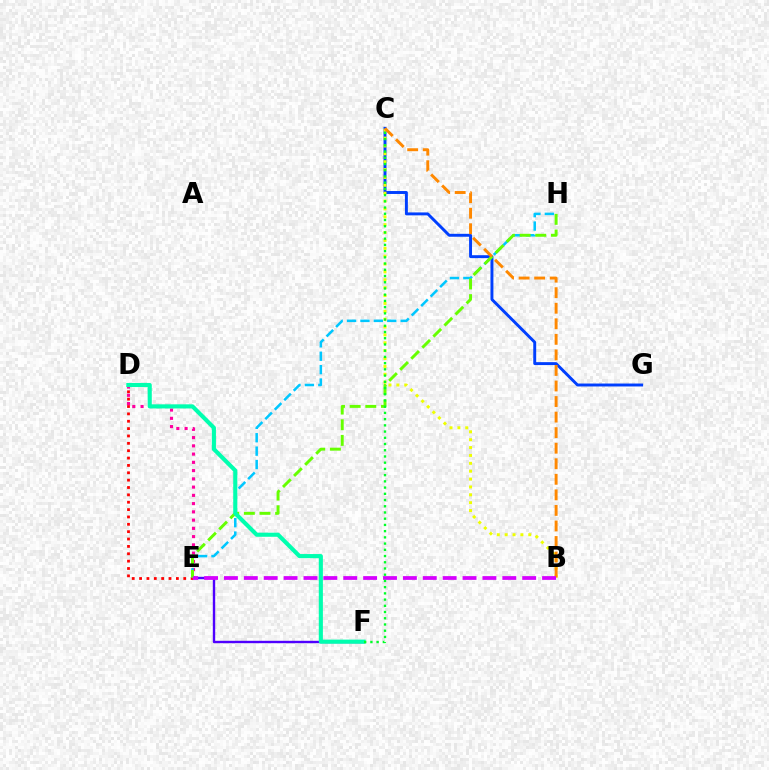{('E', 'F'): [{'color': '#4f00ff', 'line_style': 'solid', 'thickness': 1.72}], ('D', 'E'): [{'color': '#ff0000', 'line_style': 'dotted', 'thickness': 2.0}, {'color': '#ff00a0', 'line_style': 'dotted', 'thickness': 2.24}], ('C', 'G'): [{'color': '#003fff', 'line_style': 'solid', 'thickness': 2.11}], ('E', 'H'): [{'color': '#00c7ff', 'line_style': 'dashed', 'thickness': 1.82}, {'color': '#66ff00', 'line_style': 'dashed', 'thickness': 2.12}], ('B', 'C'): [{'color': '#eeff00', 'line_style': 'dotted', 'thickness': 2.14}, {'color': '#ff8800', 'line_style': 'dashed', 'thickness': 2.11}], ('D', 'F'): [{'color': '#00ffaf', 'line_style': 'solid', 'thickness': 2.96}], ('B', 'E'): [{'color': '#d600ff', 'line_style': 'dashed', 'thickness': 2.7}], ('C', 'F'): [{'color': '#00ff27', 'line_style': 'dotted', 'thickness': 1.69}]}